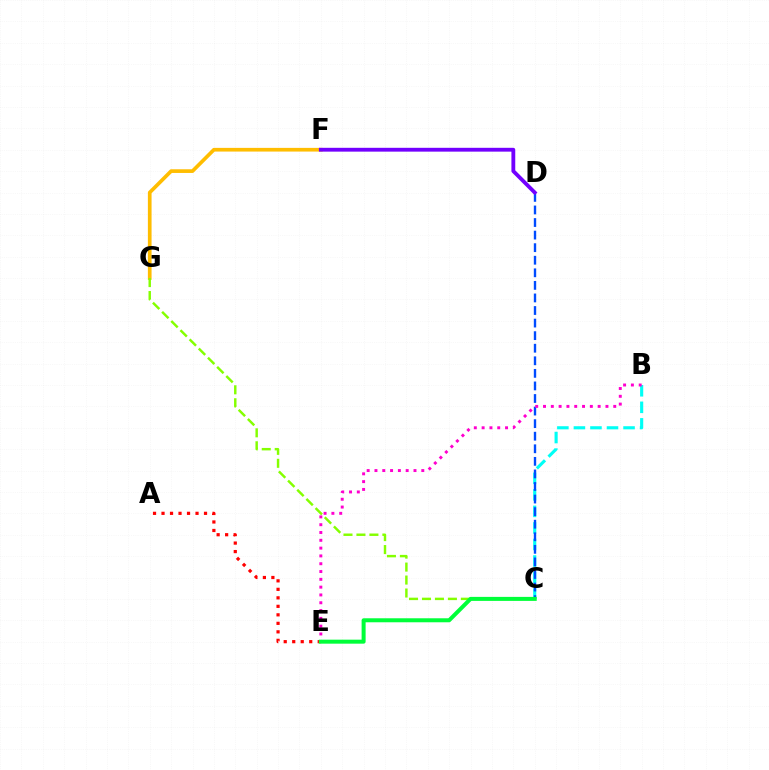{('A', 'E'): [{'color': '#ff0000', 'line_style': 'dotted', 'thickness': 2.31}], ('B', 'C'): [{'color': '#00fff6', 'line_style': 'dashed', 'thickness': 2.25}], ('C', 'D'): [{'color': '#004bff', 'line_style': 'dashed', 'thickness': 1.71}], ('B', 'E'): [{'color': '#ff00cf', 'line_style': 'dotted', 'thickness': 2.12}], ('F', 'G'): [{'color': '#ffbd00', 'line_style': 'solid', 'thickness': 2.65}], ('D', 'F'): [{'color': '#7200ff', 'line_style': 'solid', 'thickness': 2.76}], ('C', 'G'): [{'color': '#84ff00', 'line_style': 'dashed', 'thickness': 1.76}], ('C', 'E'): [{'color': '#00ff39', 'line_style': 'solid', 'thickness': 2.88}]}